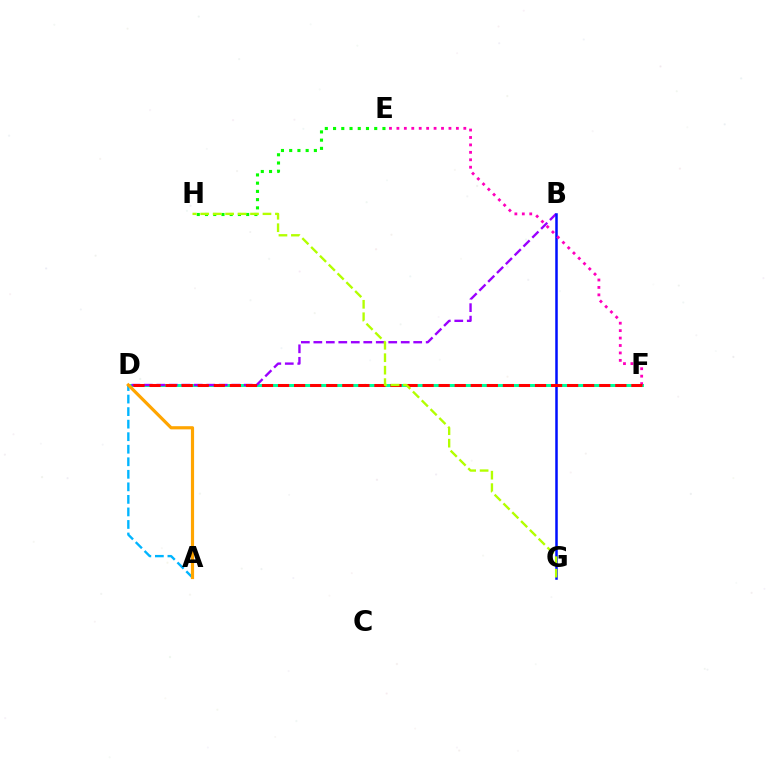{('D', 'F'): [{'color': '#00ff9d', 'line_style': 'solid', 'thickness': 2.16}, {'color': '#ff0000', 'line_style': 'dashed', 'thickness': 2.18}], ('B', 'D'): [{'color': '#9b00ff', 'line_style': 'dashed', 'thickness': 1.7}], ('A', 'D'): [{'color': '#00b5ff', 'line_style': 'dashed', 'thickness': 1.7}, {'color': '#ffa500', 'line_style': 'solid', 'thickness': 2.29}], ('E', 'H'): [{'color': '#08ff00', 'line_style': 'dotted', 'thickness': 2.24}], ('B', 'G'): [{'color': '#0010ff', 'line_style': 'solid', 'thickness': 1.81}], ('E', 'F'): [{'color': '#ff00bd', 'line_style': 'dotted', 'thickness': 2.02}], ('G', 'H'): [{'color': '#b3ff00', 'line_style': 'dashed', 'thickness': 1.69}]}